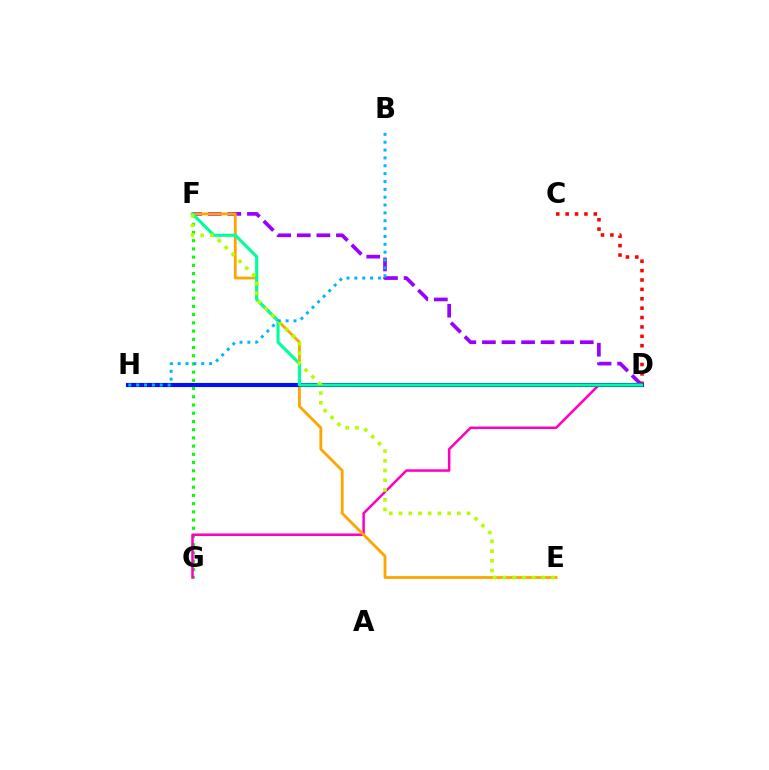{('D', 'F'): [{'color': '#9b00ff', 'line_style': 'dashed', 'thickness': 2.66}, {'color': '#00ff9d', 'line_style': 'solid', 'thickness': 2.26}], ('F', 'G'): [{'color': '#08ff00', 'line_style': 'dotted', 'thickness': 2.23}], ('D', 'G'): [{'color': '#ff00bd', 'line_style': 'solid', 'thickness': 1.81}], ('C', 'D'): [{'color': '#ff0000', 'line_style': 'dotted', 'thickness': 2.55}], ('E', 'F'): [{'color': '#ffa500', 'line_style': 'solid', 'thickness': 2.03}, {'color': '#b3ff00', 'line_style': 'dotted', 'thickness': 2.64}], ('D', 'H'): [{'color': '#0010ff', 'line_style': 'solid', 'thickness': 2.96}], ('B', 'H'): [{'color': '#00b5ff', 'line_style': 'dotted', 'thickness': 2.13}]}